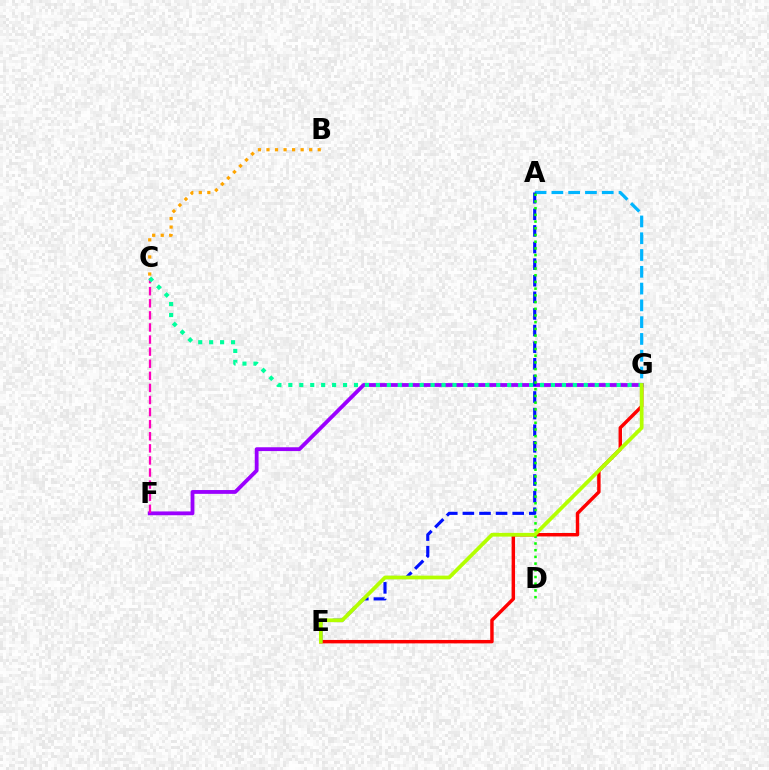{('E', 'G'): [{'color': '#ff0000', 'line_style': 'solid', 'thickness': 2.47}, {'color': '#b3ff00', 'line_style': 'solid', 'thickness': 2.69}], ('F', 'G'): [{'color': '#9b00ff', 'line_style': 'solid', 'thickness': 2.75}], ('C', 'F'): [{'color': '#ff00bd', 'line_style': 'dashed', 'thickness': 1.64}], ('B', 'C'): [{'color': '#ffa500', 'line_style': 'dotted', 'thickness': 2.32}], ('A', 'G'): [{'color': '#00b5ff', 'line_style': 'dashed', 'thickness': 2.28}], ('A', 'E'): [{'color': '#0010ff', 'line_style': 'dashed', 'thickness': 2.26}], ('A', 'D'): [{'color': '#08ff00', 'line_style': 'dotted', 'thickness': 1.82}], ('C', 'G'): [{'color': '#00ff9d', 'line_style': 'dotted', 'thickness': 2.97}]}